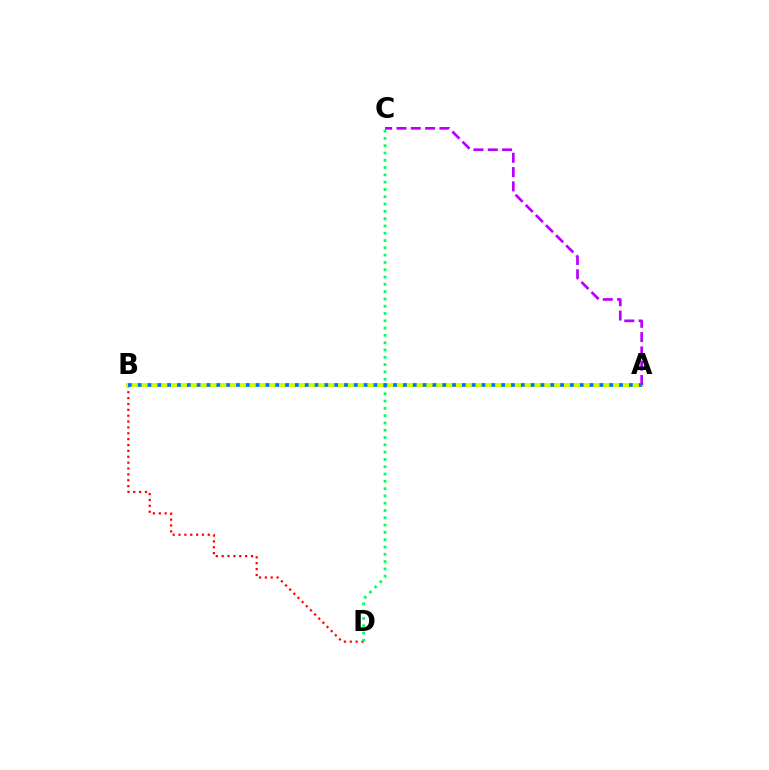{('B', 'D'): [{'color': '#ff0000', 'line_style': 'dotted', 'thickness': 1.59}], ('A', 'B'): [{'color': '#d1ff00', 'line_style': 'solid', 'thickness': 2.88}, {'color': '#0074ff', 'line_style': 'dotted', 'thickness': 2.67}], ('C', 'D'): [{'color': '#00ff5c', 'line_style': 'dotted', 'thickness': 1.98}], ('A', 'C'): [{'color': '#b900ff', 'line_style': 'dashed', 'thickness': 1.94}]}